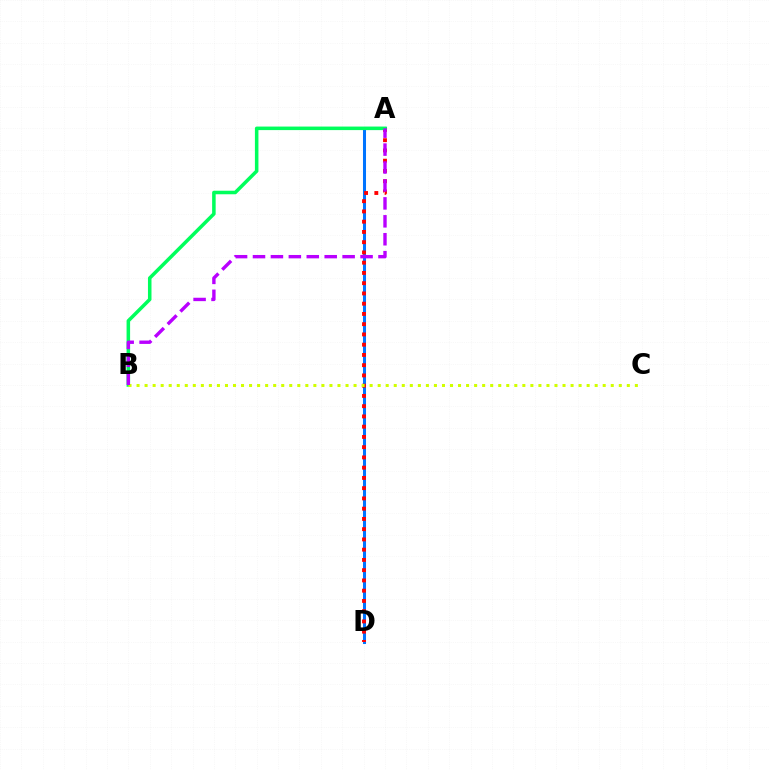{('A', 'D'): [{'color': '#0074ff', 'line_style': 'solid', 'thickness': 2.18}, {'color': '#ff0000', 'line_style': 'dotted', 'thickness': 2.78}], ('A', 'B'): [{'color': '#00ff5c', 'line_style': 'solid', 'thickness': 2.54}, {'color': '#b900ff', 'line_style': 'dashed', 'thickness': 2.44}], ('B', 'C'): [{'color': '#d1ff00', 'line_style': 'dotted', 'thickness': 2.18}]}